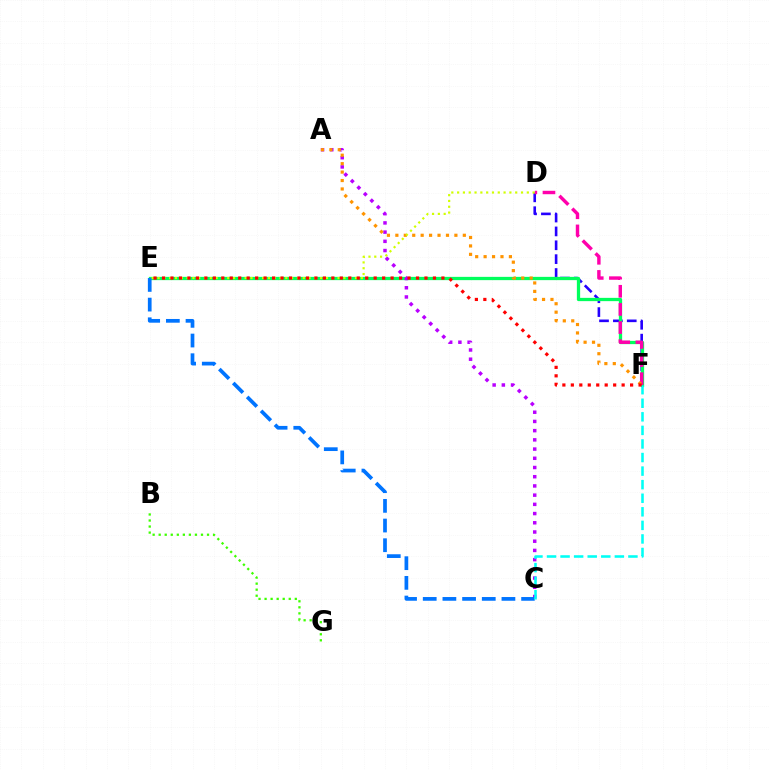{('D', 'F'): [{'color': '#2500ff', 'line_style': 'dashed', 'thickness': 1.88}, {'color': '#ff00ac', 'line_style': 'dashed', 'thickness': 2.46}], ('E', 'F'): [{'color': '#00ff5c', 'line_style': 'solid', 'thickness': 2.36}, {'color': '#ff0000', 'line_style': 'dotted', 'thickness': 2.3}], ('A', 'C'): [{'color': '#b900ff', 'line_style': 'dotted', 'thickness': 2.5}], ('C', 'E'): [{'color': '#0074ff', 'line_style': 'dashed', 'thickness': 2.67}], ('A', 'F'): [{'color': '#ff9400', 'line_style': 'dotted', 'thickness': 2.29}], ('B', 'G'): [{'color': '#3dff00', 'line_style': 'dotted', 'thickness': 1.64}], ('C', 'F'): [{'color': '#00fff6', 'line_style': 'dashed', 'thickness': 1.84}], ('D', 'E'): [{'color': '#d1ff00', 'line_style': 'dotted', 'thickness': 1.58}]}